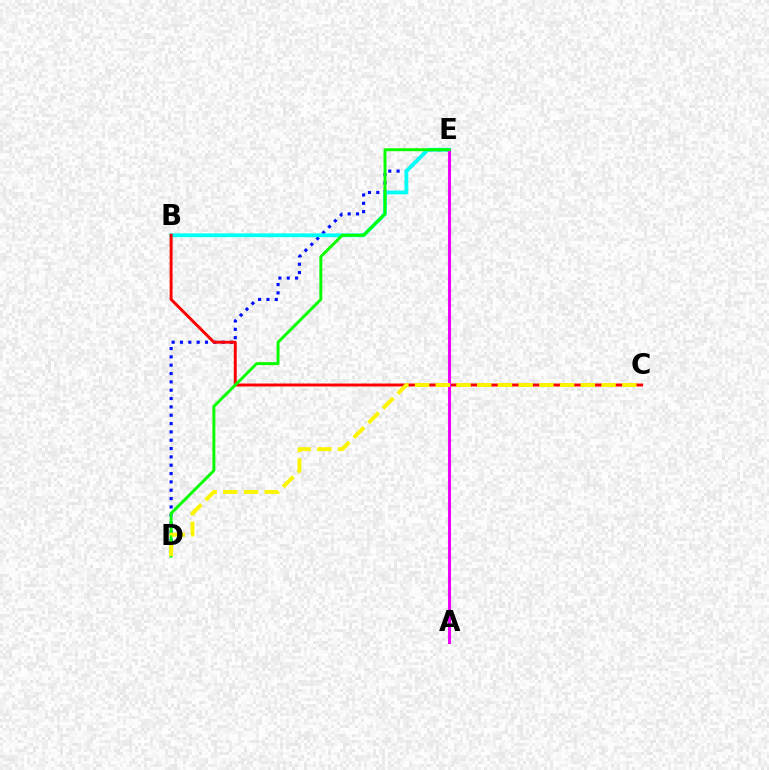{('D', 'E'): [{'color': '#0010ff', 'line_style': 'dotted', 'thickness': 2.27}, {'color': '#08ff00', 'line_style': 'solid', 'thickness': 2.11}], ('B', 'E'): [{'color': '#00fff6', 'line_style': 'solid', 'thickness': 2.71}], ('B', 'C'): [{'color': '#ff0000', 'line_style': 'solid', 'thickness': 2.12}], ('A', 'E'): [{'color': '#ee00ff', 'line_style': 'solid', 'thickness': 2.21}], ('C', 'D'): [{'color': '#fcf500', 'line_style': 'dashed', 'thickness': 2.81}]}